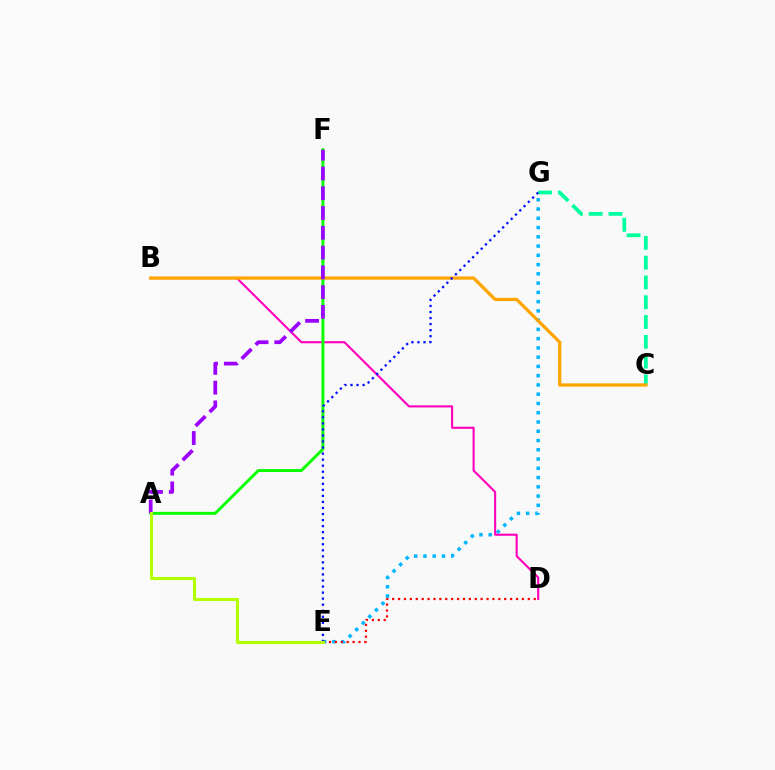{('E', 'G'): [{'color': '#00b5ff', 'line_style': 'dotted', 'thickness': 2.52}, {'color': '#0010ff', 'line_style': 'dotted', 'thickness': 1.64}], ('B', 'D'): [{'color': '#ff00bd', 'line_style': 'solid', 'thickness': 1.52}], ('D', 'E'): [{'color': '#ff0000', 'line_style': 'dotted', 'thickness': 1.6}], ('A', 'F'): [{'color': '#08ff00', 'line_style': 'solid', 'thickness': 2.12}, {'color': '#9b00ff', 'line_style': 'dashed', 'thickness': 2.69}], ('C', 'G'): [{'color': '#00ff9d', 'line_style': 'dashed', 'thickness': 2.69}], ('B', 'C'): [{'color': '#ffa500', 'line_style': 'solid', 'thickness': 2.35}], ('A', 'E'): [{'color': '#b3ff00', 'line_style': 'solid', 'thickness': 2.21}]}